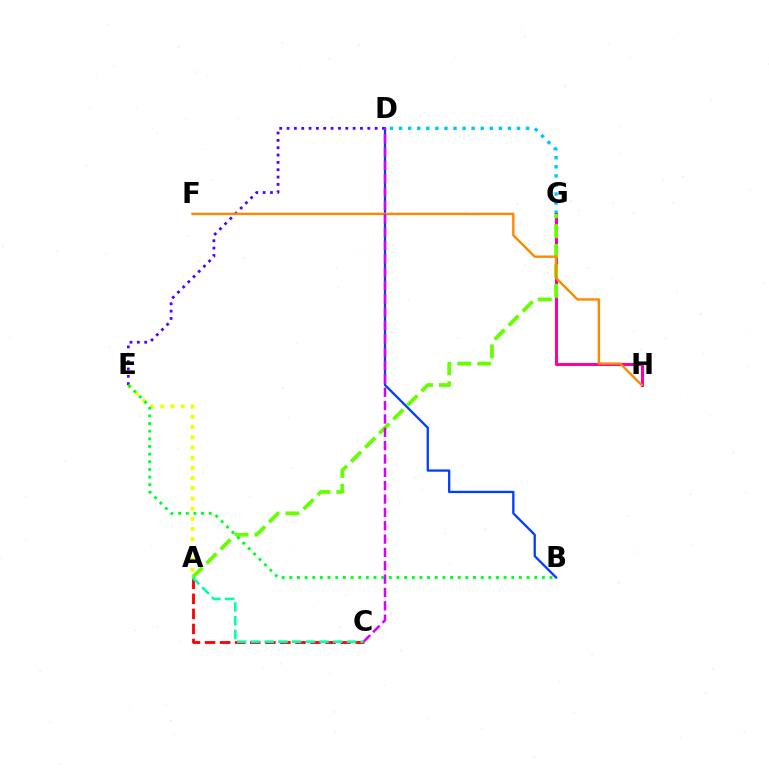{('D', 'E'): [{'color': '#4f00ff', 'line_style': 'dotted', 'thickness': 1.99}], ('D', 'G'): [{'color': '#00c7ff', 'line_style': 'dotted', 'thickness': 2.47}], ('B', 'D'): [{'color': '#003fff', 'line_style': 'solid', 'thickness': 1.65}], ('A', 'C'): [{'color': '#ff0000', 'line_style': 'dashed', 'thickness': 2.05}, {'color': '#00ffaf', 'line_style': 'dashed', 'thickness': 1.86}], ('G', 'H'): [{'color': '#ff00a0', 'line_style': 'solid', 'thickness': 2.19}], ('A', 'G'): [{'color': '#66ff00', 'line_style': 'dashed', 'thickness': 2.71}], ('A', 'E'): [{'color': '#eeff00', 'line_style': 'dotted', 'thickness': 2.77}], ('F', 'H'): [{'color': '#ff8800', 'line_style': 'solid', 'thickness': 1.72}], ('C', 'D'): [{'color': '#d600ff', 'line_style': 'dashed', 'thickness': 1.81}], ('B', 'E'): [{'color': '#00ff27', 'line_style': 'dotted', 'thickness': 2.08}]}